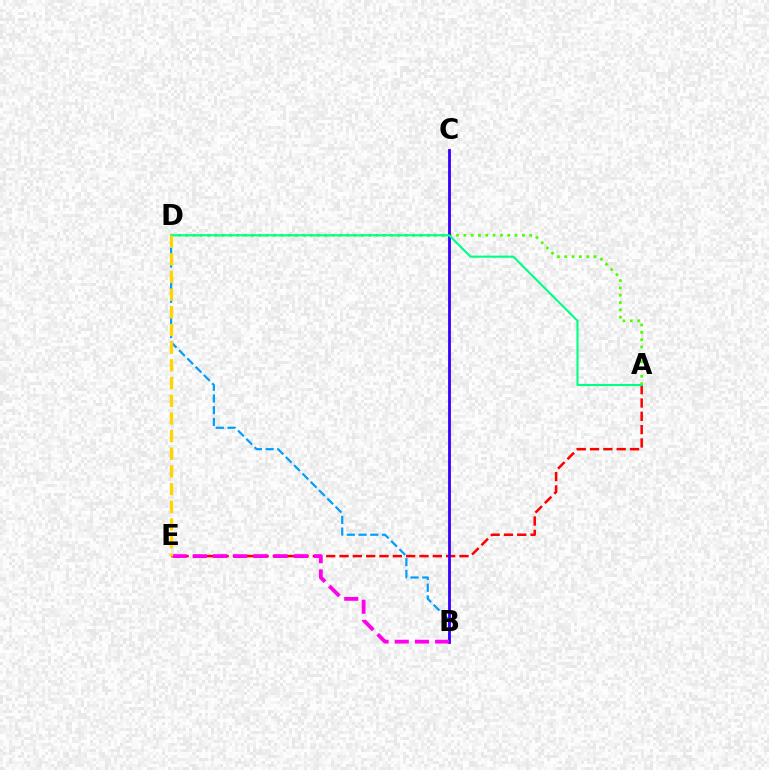{('A', 'E'): [{'color': '#ff0000', 'line_style': 'dashed', 'thickness': 1.81}], ('A', 'D'): [{'color': '#4fff00', 'line_style': 'dotted', 'thickness': 1.99}, {'color': '#00ff86', 'line_style': 'solid', 'thickness': 1.52}], ('B', 'D'): [{'color': '#009eff', 'line_style': 'dashed', 'thickness': 1.6}], ('B', 'C'): [{'color': '#3700ff', 'line_style': 'solid', 'thickness': 2.03}], ('B', 'E'): [{'color': '#ff00ed', 'line_style': 'dashed', 'thickness': 2.74}], ('D', 'E'): [{'color': '#ffd500', 'line_style': 'dashed', 'thickness': 2.4}]}